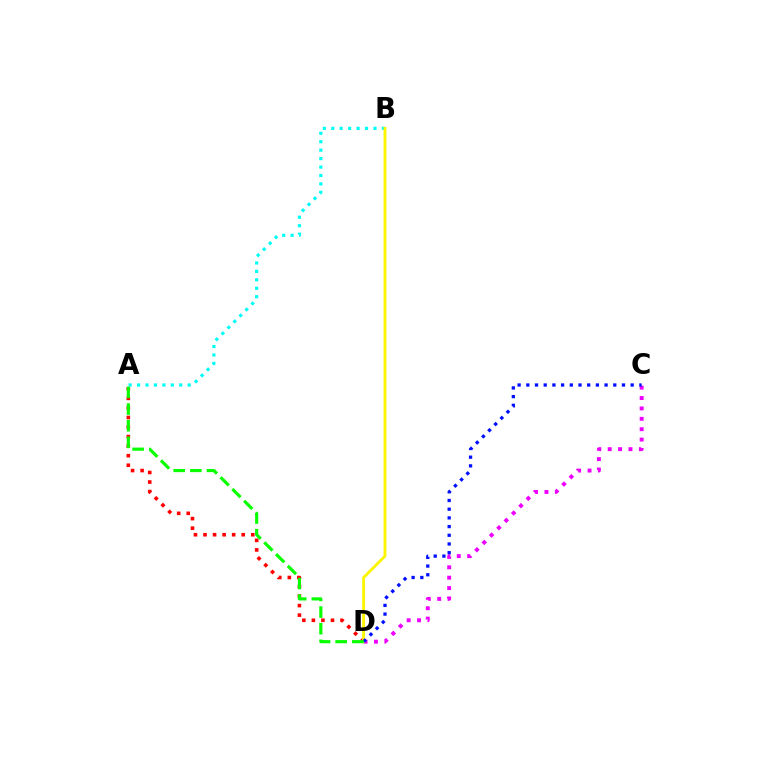{('A', 'B'): [{'color': '#00fff6', 'line_style': 'dotted', 'thickness': 2.29}], ('A', 'D'): [{'color': '#ff0000', 'line_style': 'dotted', 'thickness': 2.59}, {'color': '#08ff00', 'line_style': 'dashed', 'thickness': 2.26}], ('C', 'D'): [{'color': '#ee00ff', 'line_style': 'dotted', 'thickness': 2.82}, {'color': '#0010ff', 'line_style': 'dotted', 'thickness': 2.36}], ('B', 'D'): [{'color': '#fcf500', 'line_style': 'solid', 'thickness': 2.07}]}